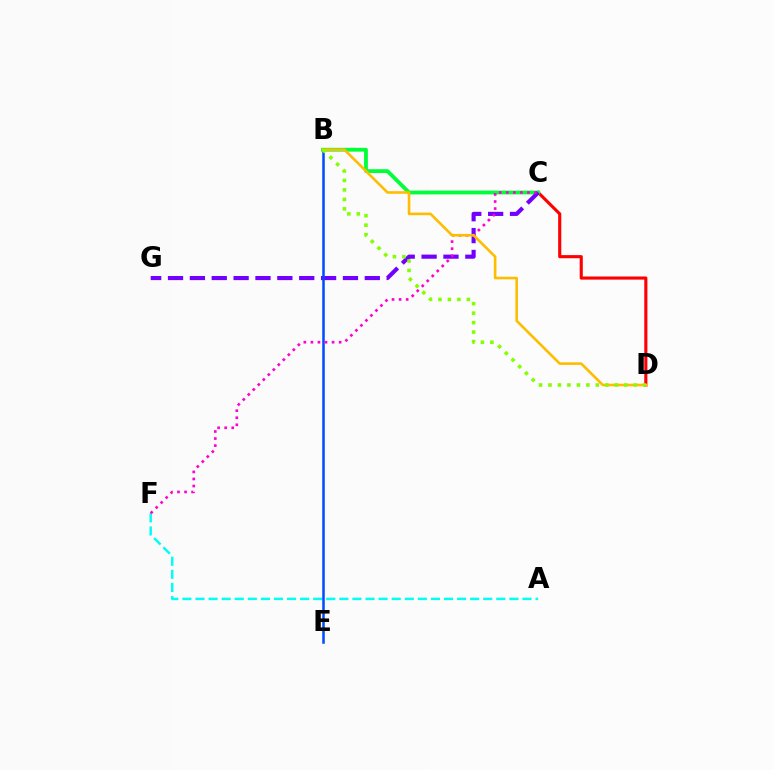{('C', 'D'): [{'color': '#ff0000', 'line_style': 'solid', 'thickness': 2.25}], ('A', 'F'): [{'color': '#00fff6', 'line_style': 'dashed', 'thickness': 1.78}], ('B', 'C'): [{'color': '#00ff39', 'line_style': 'solid', 'thickness': 2.74}], ('C', 'G'): [{'color': '#7200ff', 'line_style': 'dashed', 'thickness': 2.97}], ('B', 'E'): [{'color': '#004bff', 'line_style': 'solid', 'thickness': 1.81}], ('C', 'F'): [{'color': '#ff00cf', 'line_style': 'dotted', 'thickness': 1.92}], ('B', 'D'): [{'color': '#ffbd00', 'line_style': 'solid', 'thickness': 1.88}, {'color': '#84ff00', 'line_style': 'dotted', 'thickness': 2.57}]}